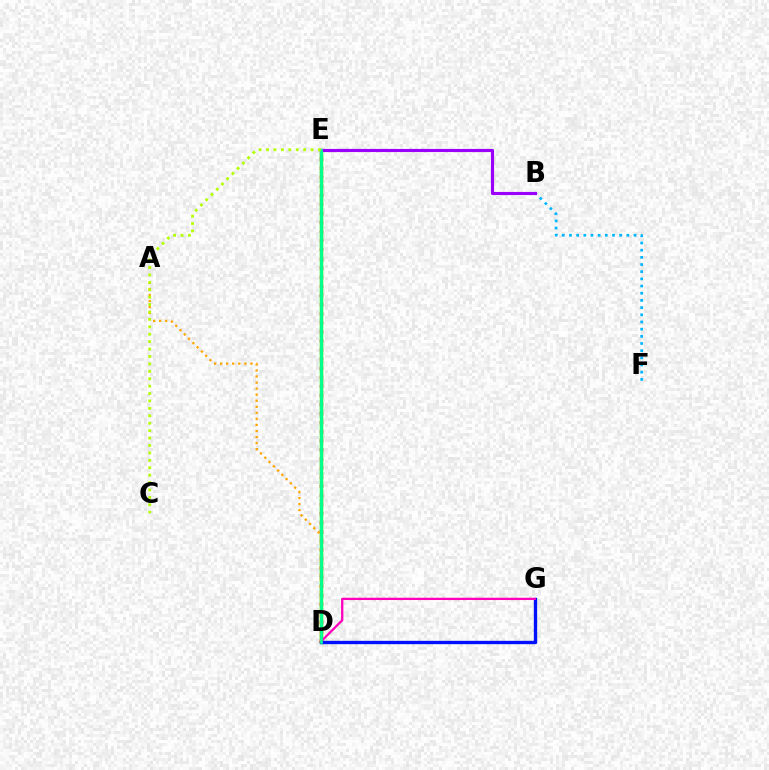{('D', 'E'): [{'color': '#ff0000', 'line_style': 'dotted', 'thickness': 2.47}, {'color': '#08ff00', 'line_style': 'solid', 'thickness': 2.51}, {'color': '#00ff9d', 'line_style': 'solid', 'thickness': 1.92}], ('B', 'F'): [{'color': '#00b5ff', 'line_style': 'dotted', 'thickness': 1.95}], ('D', 'G'): [{'color': '#0010ff', 'line_style': 'solid', 'thickness': 2.41}, {'color': '#ff00bd', 'line_style': 'solid', 'thickness': 1.64}], ('B', 'E'): [{'color': '#9b00ff', 'line_style': 'solid', 'thickness': 2.26}], ('A', 'D'): [{'color': '#ffa500', 'line_style': 'dotted', 'thickness': 1.64}], ('C', 'E'): [{'color': '#b3ff00', 'line_style': 'dotted', 'thickness': 2.02}]}